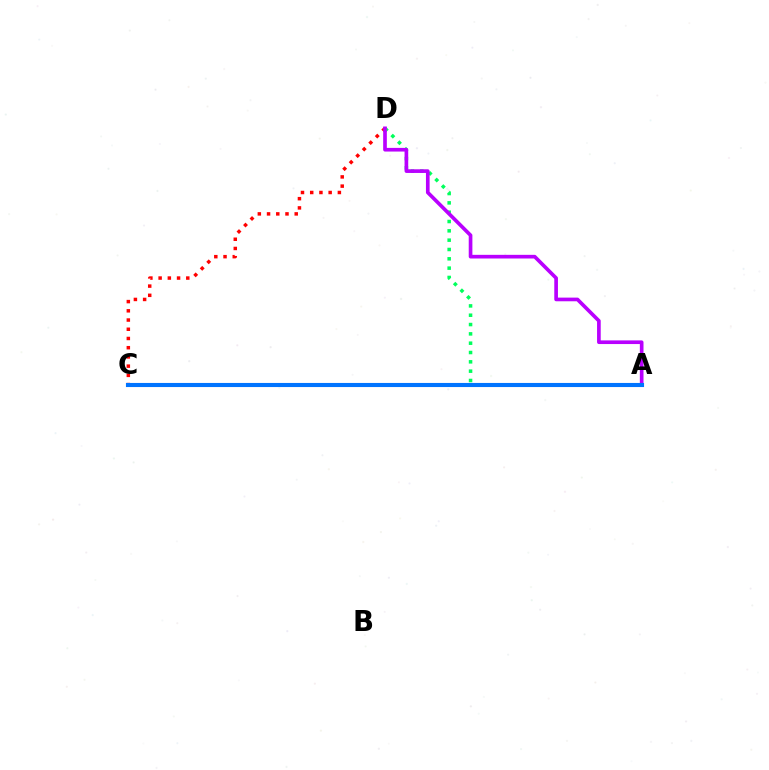{('A', 'D'): [{'color': '#00ff5c', 'line_style': 'dotted', 'thickness': 2.53}, {'color': '#b900ff', 'line_style': 'solid', 'thickness': 2.64}], ('A', 'C'): [{'color': '#d1ff00', 'line_style': 'dotted', 'thickness': 1.54}, {'color': '#0074ff', 'line_style': 'solid', 'thickness': 2.95}], ('C', 'D'): [{'color': '#ff0000', 'line_style': 'dotted', 'thickness': 2.51}]}